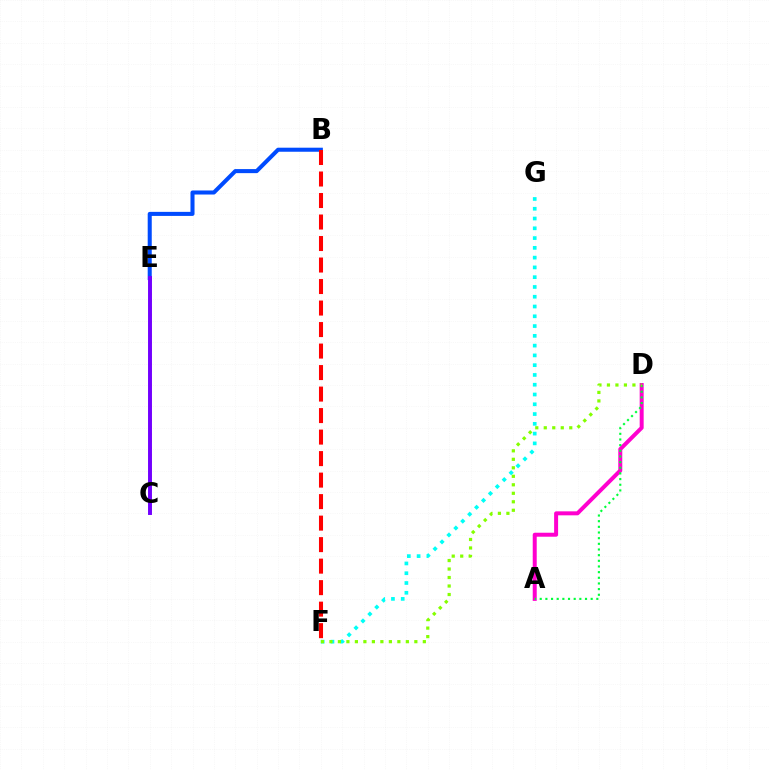{('C', 'E'): [{'color': '#ffbd00', 'line_style': 'dotted', 'thickness': 1.9}, {'color': '#7200ff', 'line_style': 'solid', 'thickness': 2.83}], ('A', 'D'): [{'color': '#ff00cf', 'line_style': 'solid', 'thickness': 2.87}, {'color': '#00ff39', 'line_style': 'dotted', 'thickness': 1.54}], ('B', 'E'): [{'color': '#004bff', 'line_style': 'solid', 'thickness': 2.92}], ('F', 'G'): [{'color': '#00fff6', 'line_style': 'dotted', 'thickness': 2.66}], ('D', 'F'): [{'color': '#84ff00', 'line_style': 'dotted', 'thickness': 2.31}], ('B', 'F'): [{'color': '#ff0000', 'line_style': 'dashed', 'thickness': 2.92}]}